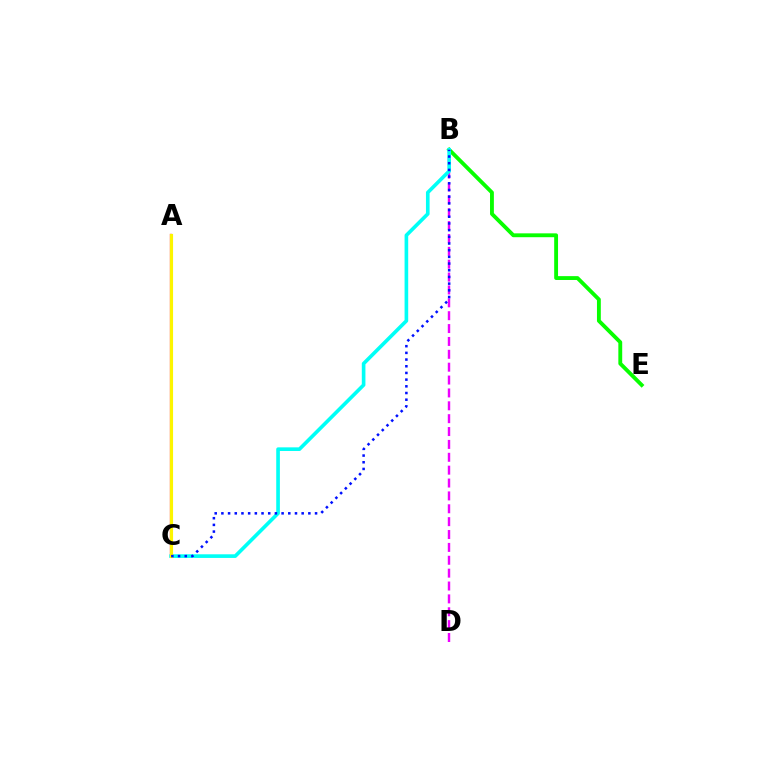{('B', 'E'): [{'color': '#08ff00', 'line_style': 'solid', 'thickness': 2.78}], ('A', 'C'): [{'color': '#ff0000', 'line_style': 'solid', 'thickness': 1.62}, {'color': '#fcf500', 'line_style': 'solid', 'thickness': 2.26}], ('B', 'D'): [{'color': '#ee00ff', 'line_style': 'dashed', 'thickness': 1.75}], ('B', 'C'): [{'color': '#00fff6', 'line_style': 'solid', 'thickness': 2.62}, {'color': '#0010ff', 'line_style': 'dotted', 'thickness': 1.82}]}